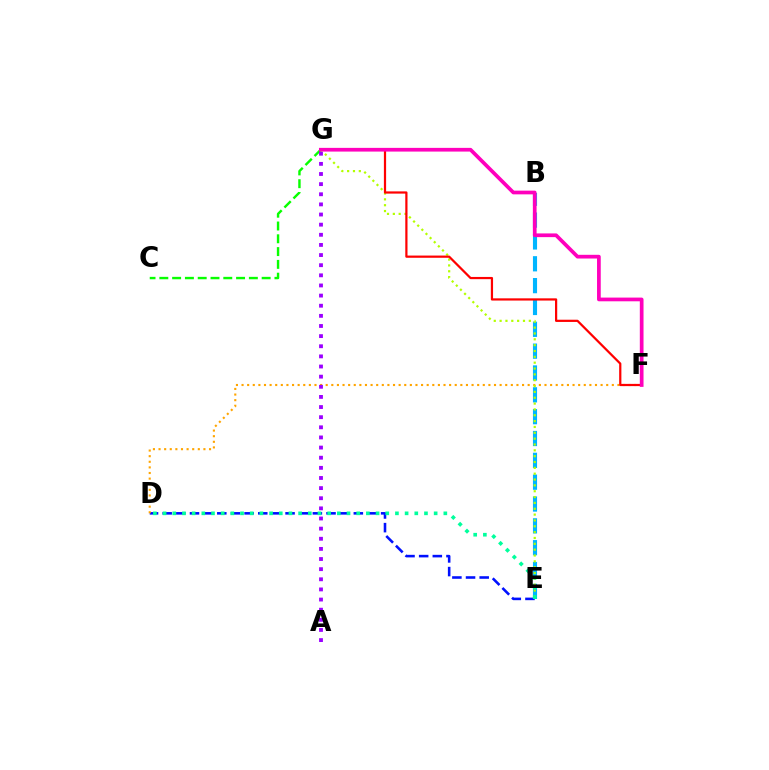{('D', 'E'): [{'color': '#0010ff', 'line_style': 'dashed', 'thickness': 1.85}, {'color': '#00ff9d', 'line_style': 'dotted', 'thickness': 2.63}], ('B', 'E'): [{'color': '#00b5ff', 'line_style': 'dashed', 'thickness': 2.97}], ('D', 'F'): [{'color': '#ffa500', 'line_style': 'dotted', 'thickness': 1.52}], ('E', 'G'): [{'color': '#b3ff00', 'line_style': 'dotted', 'thickness': 1.59}], ('F', 'G'): [{'color': '#ff0000', 'line_style': 'solid', 'thickness': 1.6}, {'color': '#ff00bd', 'line_style': 'solid', 'thickness': 2.67}], ('C', 'G'): [{'color': '#08ff00', 'line_style': 'dashed', 'thickness': 1.74}], ('A', 'G'): [{'color': '#9b00ff', 'line_style': 'dotted', 'thickness': 2.75}]}